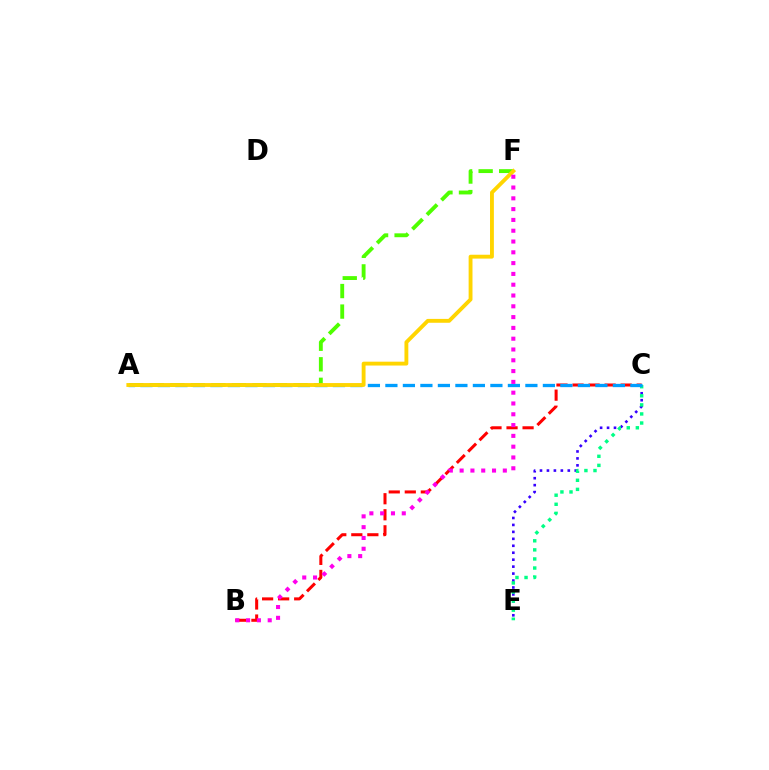{('B', 'C'): [{'color': '#ff0000', 'line_style': 'dashed', 'thickness': 2.18}], ('C', 'E'): [{'color': '#3700ff', 'line_style': 'dotted', 'thickness': 1.89}, {'color': '#00ff86', 'line_style': 'dotted', 'thickness': 2.47}], ('A', 'F'): [{'color': '#4fff00', 'line_style': 'dashed', 'thickness': 2.79}, {'color': '#ffd500', 'line_style': 'solid', 'thickness': 2.78}], ('A', 'C'): [{'color': '#009eff', 'line_style': 'dashed', 'thickness': 2.38}], ('B', 'F'): [{'color': '#ff00ed', 'line_style': 'dotted', 'thickness': 2.93}]}